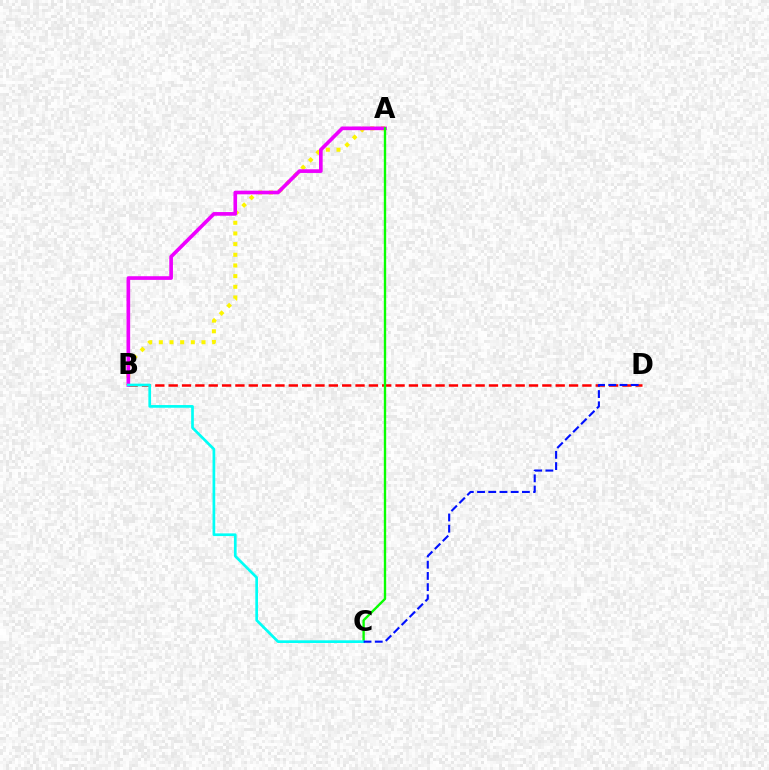{('A', 'B'): [{'color': '#fcf500', 'line_style': 'dotted', 'thickness': 2.9}, {'color': '#ee00ff', 'line_style': 'solid', 'thickness': 2.63}], ('B', 'D'): [{'color': '#ff0000', 'line_style': 'dashed', 'thickness': 1.81}], ('A', 'C'): [{'color': '#08ff00', 'line_style': 'solid', 'thickness': 1.7}], ('B', 'C'): [{'color': '#00fff6', 'line_style': 'solid', 'thickness': 1.94}], ('C', 'D'): [{'color': '#0010ff', 'line_style': 'dashed', 'thickness': 1.52}]}